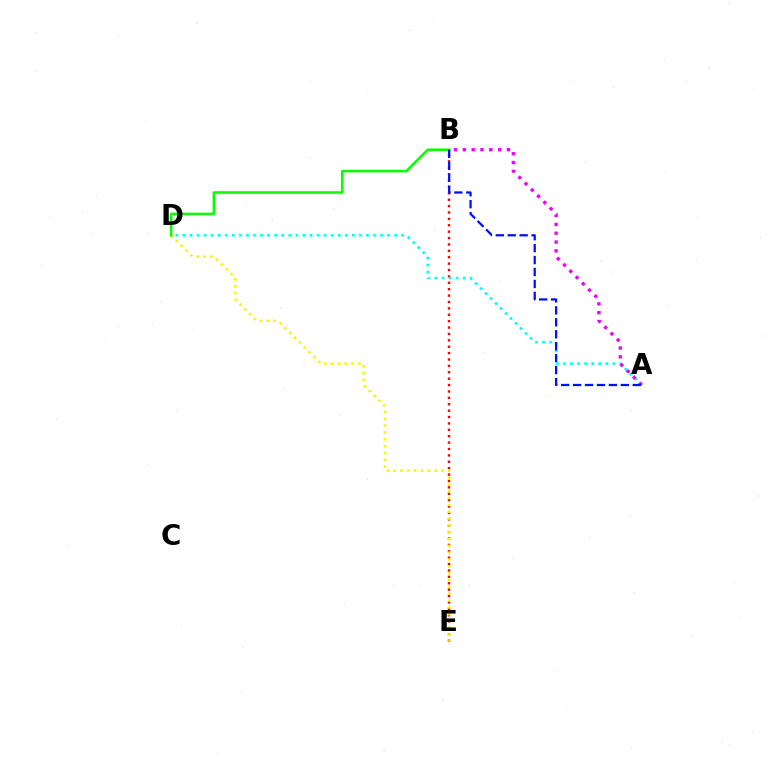{('B', 'E'): [{'color': '#ff0000', 'line_style': 'dotted', 'thickness': 1.74}], ('A', 'D'): [{'color': '#00fff6', 'line_style': 'dotted', 'thickness': 1.92}], ('D', 'E'): [{'color': '#fcf500', 'line_style': 'dotted', 'thickness': 1.86}], ('A', 'B'): [{'color': '#ee00ff', 'line_style': 'dotted', 'thickness': 2.4}, {'color': '#0010ff', 'line_style': 'dashed', 'thickness': 1.62}], ('B', 'D'): [{'color': '#08ff00', 'line_style': 'solid', 'thickness': 1.84}]}